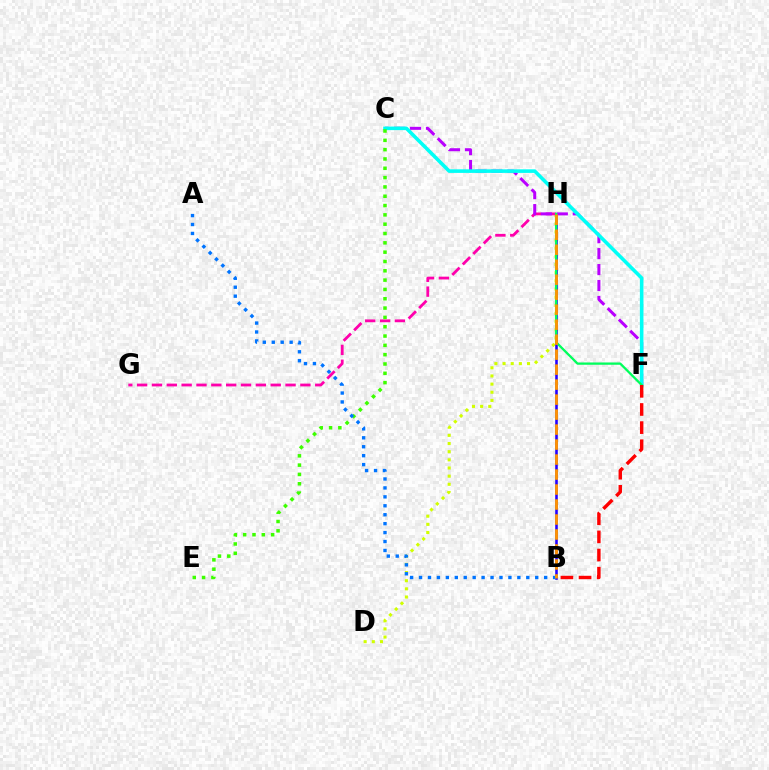{('D', 'H'): [{'color': '#d1ff00', 'line_style': 'dotted', 'thickness': 2.21}], ('G', 'H'): [{'color': '#ff00ac', 'line_style': 'dashed', 'thickness': 2.02}], ('B', 'H'): [{'color': '#2500ff', 'line_style': 'solid', 'thickness': 1.87}, {'color': '#ff9400', 'line_style': 'dashed', 'thickness': 2.04}], ('C', 'F'): [{'color': '#b900ff', 'line_style': 'dashed', 'thickness': 2.17}, {'color': '#00fff6', 'line_style': 'solid', 'thickness': 2.57}], ('C', 'E'): [{'color': '#3dff00', 'line_style': 'dotted', 'thickness': 2.53}], ('F', 'H'): [{'color': '#00ff5c', 'line_style': 'solid', 'thickness': 1.65}], ('A', 'B'): [{'color': '#0074ff', 'line_style': 'dotted', 'thickness': 2.43}], ('B', 'F'): [{'color': '#ff0000', 'line_style': 'dashed', 'thickness': 2.46}]}